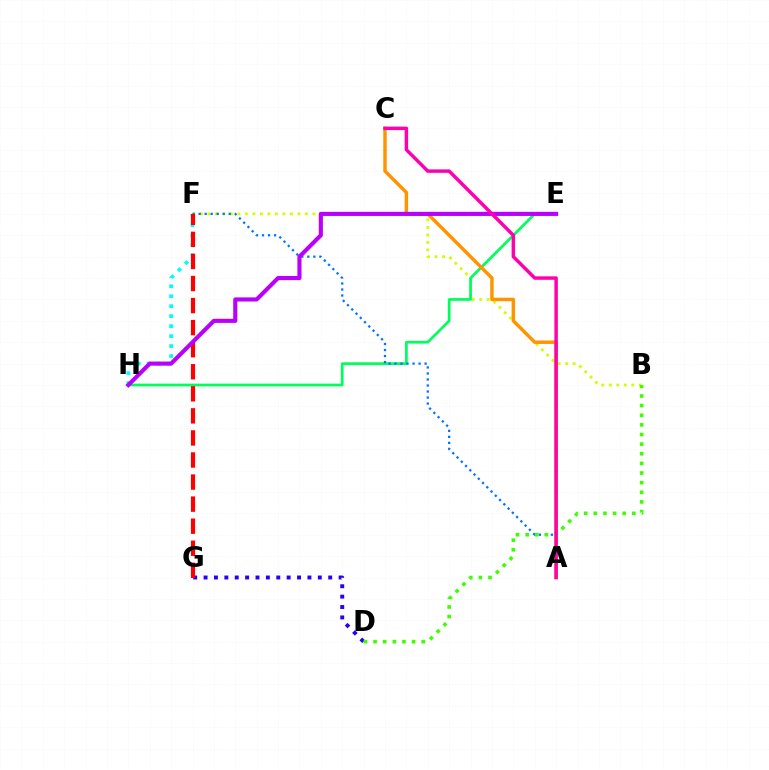{('B', 'F'): [{'color': '#d1ff00', 'line_style': 'dotted', 'thickness': 2.04}], ('D', 'G'): [{'color': '#2500ff', 'line_style': 'dotted', 'thickness': 2.82}], ('F', 'H'): [{'color': '#00fff6', 'line_style': 'dotted', 'thickness': 2.71}], ('E', 'H'): [{'color': '#00ff5c', 'line_style': 'solid', 'thickness': 1.97}, {'color': '#b900ff', 'line_style': 'solid', 'thickness': 2.96}], ('A', 'C'): [{'color': '#ff9400', 'line_style': 'solid', 'thickness': 2.48}, {'color': '#ff00ac', 'line_style': 'solid', 'thickness': 2.49}], ('A', 'F'): [{'color': '#0074ff', 'line_style': 'dotted', 'thickness': 1.64}], ('F', 'G'): [{'color': '#ff0000', 'line_style': 'dashed', 'thickness': 3.0}], ('B', 'D'): [{'color': '#3dff00', 'line_style': 'dotted', 'thickness': 2.62}]}